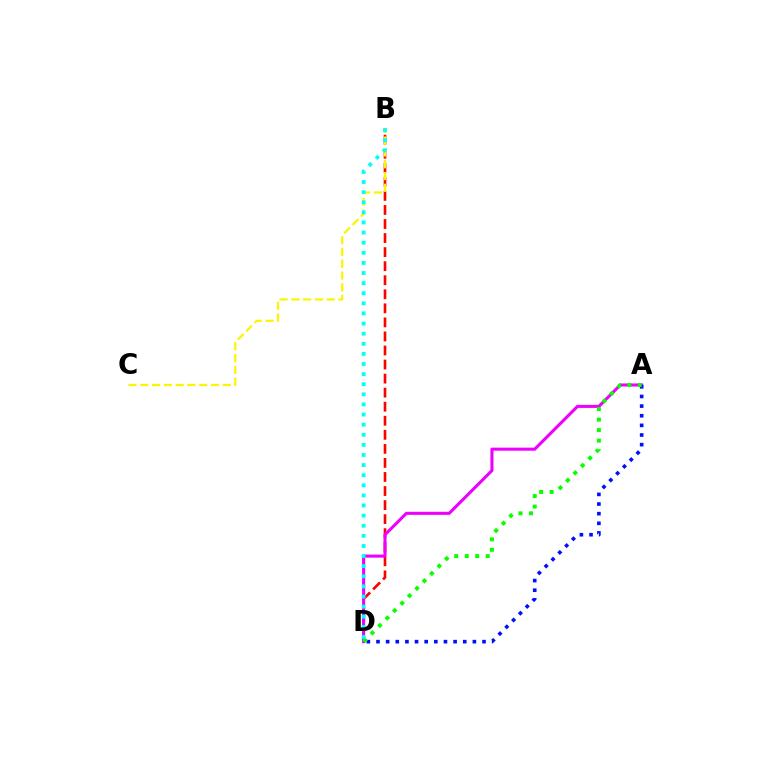{('B', 'D'): [{'color': '#ff0000', 'line_style': 'dashed', 'thickness': 1.91}, {'color': '#00fff6', 'line_style': 'dotted', 'thickness': 2.75}], ('A', 'D'): [{'color': '#ee00ff', 'line_style': 'solid', 'thickness': 2.21}, {'color': '#0010ff', 'line_style': 'dotted', 'thickness': 2.62}, {'color': '#08ff00', 'line_style': 'dotted', 'thickness': 2.85}], ('B', 'C'): [{'color': '#fcf500', 'line_style': 'dashed', 'thickness': 1.6}]}